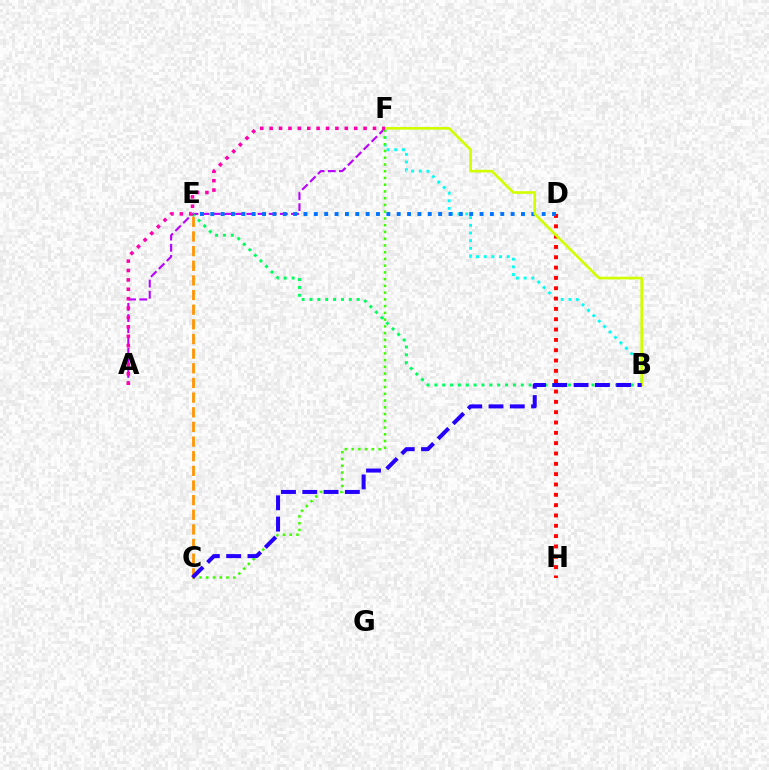{('A', 'F'): [{'color': '#b900ff', 'line_style': 'dashed', 'thickness': 1.52}, {'color': '#ff00ac', 'line_style': 'dotted', 'thickness': 2.55}], ('B', 'F'): [{'color': '#00fff6', 'line_style': 'dotted', 'thickness': 2.08}, {'color': '#d1ff00', 'line_style': 'solid', 'thickness': 1.91}], ('D', 'H'): [{'color': '#ff0000', 'line_style': 'dotted', 'thickness': 2.81}], ('D', 'E'): [{'color': '#0074ff', 'line_style': 'dotted', 'thickness': 2.81}], ('C', 'F'): [{'color': '#3dff00', 'line_style': 'dotted', 'thickness': 1.83}], ('C', 'E'): [{'color': '#ff9400', 'line_style': 'dashed', 'thickness': 1.99}], ('B', 'E'): [{'color': '#00ff5c', 'line_style': 'dotted', 'thickness': 2.13}], ('B', 'C'): [{'color': '#2500ff', 'line_style': 'dashed', 'thickness': 2.89}]}